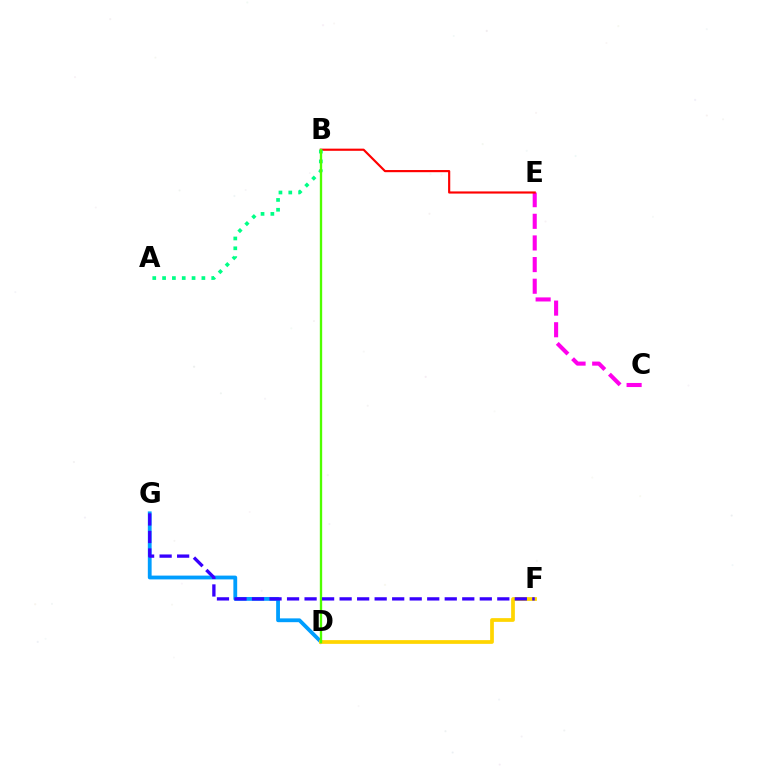{('C', 'E'): [{'color': '#ff00ed', 'line_style': 'dashed', 'thickness': 2.94}], ('D', 'G'): [{'color': '#009eff', 'line_style': 'solid', 'thickness': 2.74}], ('B', 'E'): [{'color': '#ff0000', 'line_style': 'solid', 'thickness': 1.55}], ('A', 'B'): [{'color': '#00ff86', 'line_style': 'dotted', 'thickness': 2.67}], ('D', 'F'): [{'color': '#ffd500', 'line_style': 'solid', 'thickness': 2.68}], ('B', 'D'): [{'color': '#4fff00', 'line_style': 'solid', 'thickness': 1.69}], ('F', 'G'): [{'color': '#3700ff', 'line_style': 'dashed', 'thickness': 2.38}]}